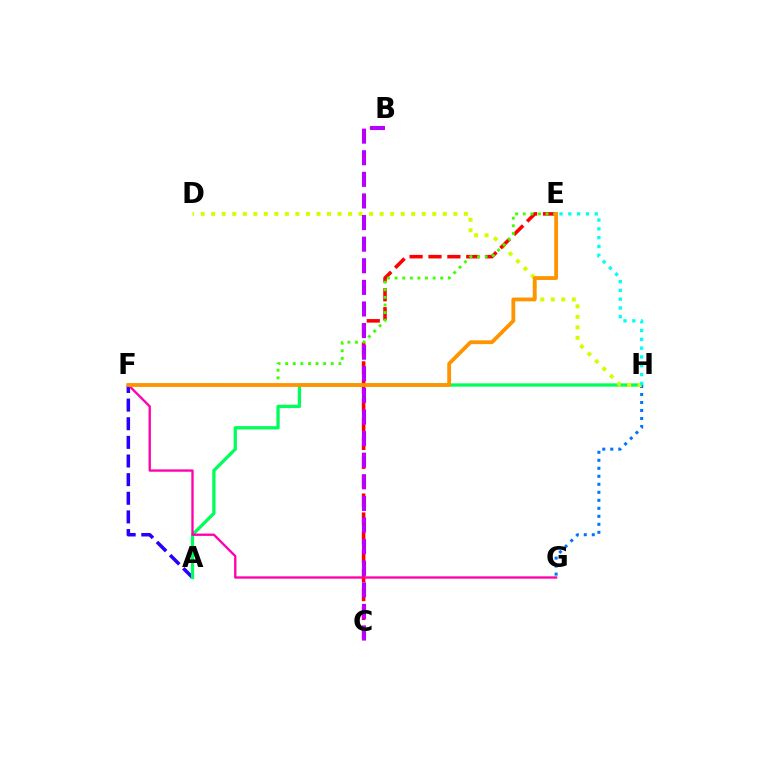{('A', 'F'): [{'color': '#2500ff', 'line_style': 'dashed', 'thickness': 2.53}], ('A', 'H'): [{'color': '#00ff5c', 'line_style': 'solid', 'thickness': 2.37}], ('G', 'H'): [{'color': '#0074ff', 'line_style': 'dotted', 'thickness': 2.17}], ('D', 'H'): [{'color': '#d1ff00', 'line_style': 'dotted', 'thickness': 2.86}], ('C', 'E'): [{'color': '#ff0000', 'line_style': 'dashed', 'thickness': 2.57}], ('E', 'F'): [{'color': '#3dff00', 'line_style': 'dotted', 'thickness': 2.07}, {'color': '#ff9400', 'line_style': 'solid', 'thickness': 2.74}], ('F', 'G'): [{'color': '#ff00ac', 'line_style': 'solid', 'thickness': 1.68}], ('B', 'C'): [{'color': '#b900ff', 'line_style': 'dashed', 'thickness': 2.93}], ('E', 'H'): [{'color': '#00fff6', 'line_style': 'dotted', 'thickness': 2.39}]}